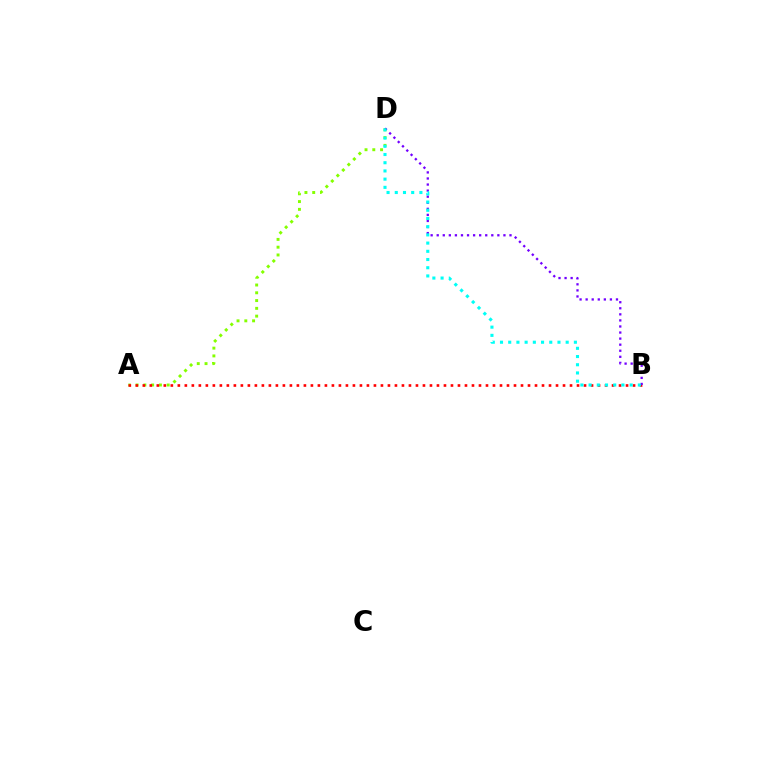{('A', 'D'): [{'color': '#84ff00', 'line_style': 'dotted', 'thickness': 2.11}], ('A', 'B'): [{'color': '#ff0000', 'line_style': 'dotted', 'thickness': 1.9}], ('B', 'D'): [{'color': '#7200ff', 'line_style': 'dotted', 'thickness': 1.65}, {'color': '#00fff6', 'line_style': 'dotted', 'thickness': 2.23}]}